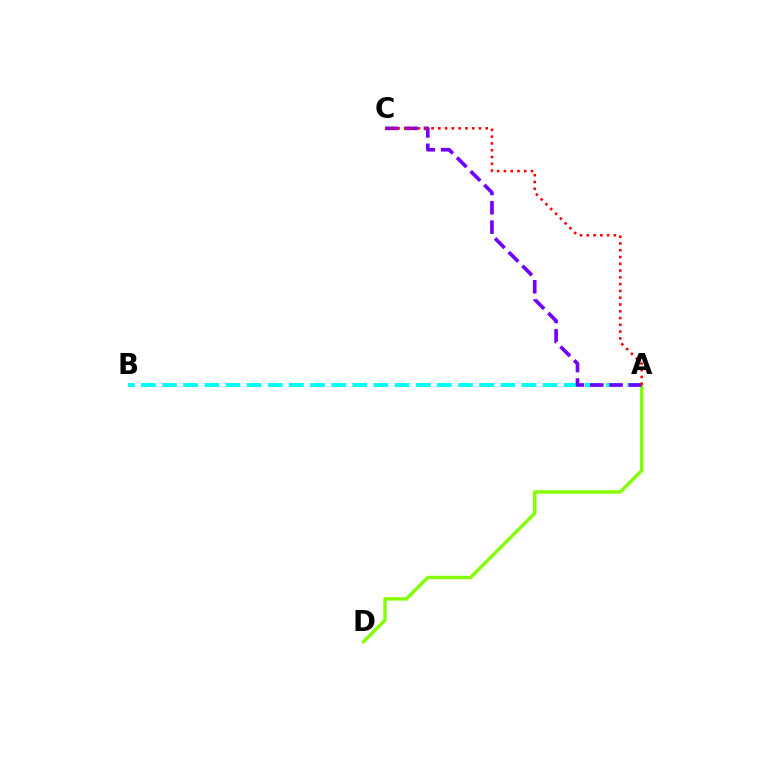{('A', 'B'): [{'color': '#00fff6', 'line_style': 'dashed', 'thickness': 2.87}], ('A', 'D'): [{'color': '#84ff00', 'line_style': 'solid', 'thickness': 2.47}], ('A', 'C'): [{'color': '#7200ff', 'line_style': 'dashed', 'thickness': 2.63}, {'color': '#ff0000', 'line_style': 'dotted', 'thickness': 1.84}]}